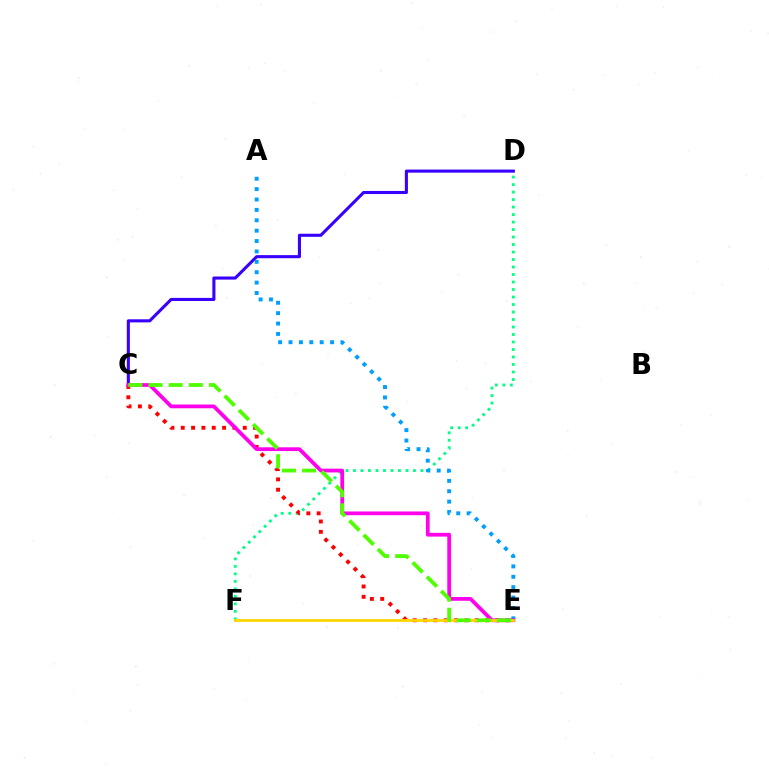{('D', 'F'): [{'color': '#00ff86', 'line_style': 'dotted', 'thickness': 2.04}], ('C', 'D'): [{'color': '#3700ff', 'line_style': 'solid', 'thickness': 2.22}], ('A', 'E'): [{'color': '#009eff', 'line_style': 'dotted', 'thickness': 2.82}], ('C', 'E'): [{'color': '#ff0000', 'line_style': 'dotted', 'thickness': 2.81}, {'color': '#ff00ed', 'line_style': 'solid', 'thickness': 2.7}, {'color': '#4fff00', 'line_style': 'dashed', 'thickness': 2.74}], ('E', 'F'): [{'color': '#ffd500', 'line_style': 'solid', 'thickness': 2.0}]}